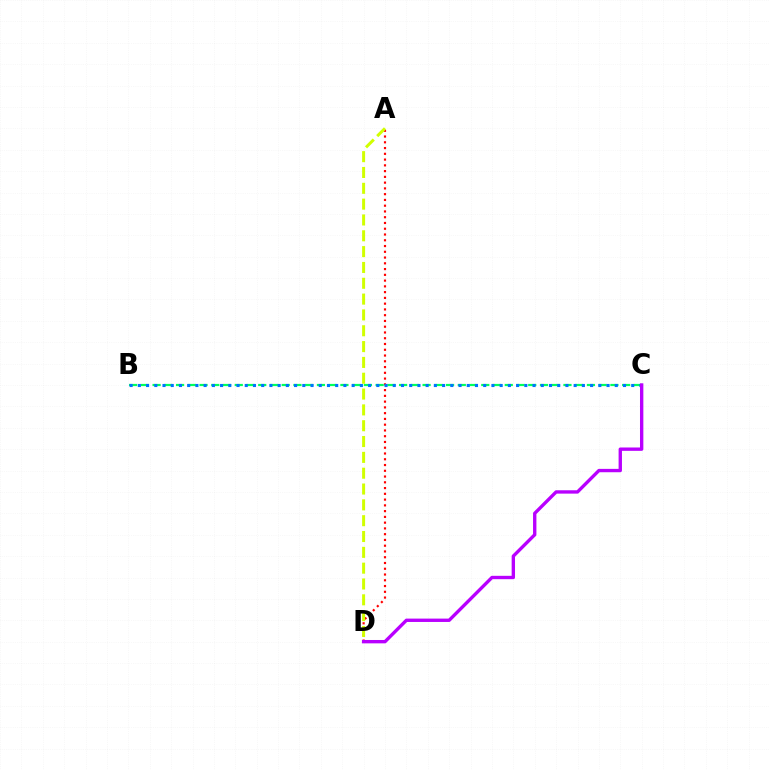{('A', 'D'): [{'color': '#ff0000', 'line_style': 'dotted', 'thickness': 1.57}, {'color': '#d1ff00', 'line_style': 'dashed', 'thickness': 2.15}], ('B', 'C'): [{'color': '#00ff5c', 'line_style': 'dashed', 'thickness': 1.59}, {'color': '#0074ff', 'line_style': 'dotted', 'thickness': 2.23}], ('C', 'D'): [{'color': '#b900ff', 'line_style': 'solid', 'thickness': 2.42}]}